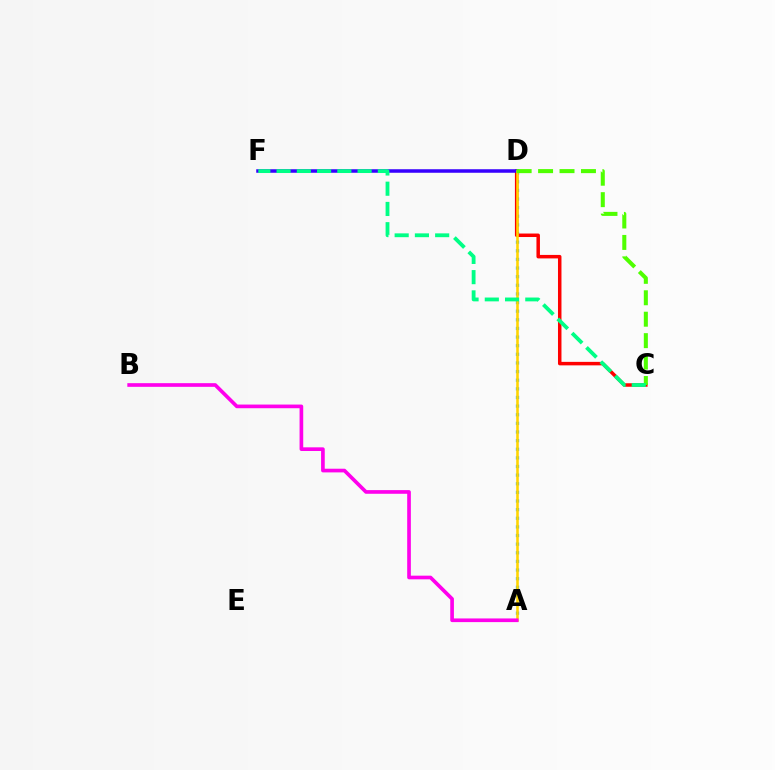{('A', 'D'): [{'color': '#009eff', 'line_style': 'dotted', 'thickness': 2.34}, {'color': '#ffd500', 'line_style': 'solid', 'thickness': 1.86}], ('C', 'D'): [{'color': '#ff0000', 'line_style': 'solid', 'thickness': 2.51}, {'color': '#4fff00', 'line_style': 'dashed', 'thickness': 2.91}], ('D', 'F'): [{'color': '#3700ff', 'line_style': 'solid', 'thickness': 2.54}], ('A', 'B'): [{'color': '#ff00ed', 'line_style': 'solid', 'thickness': 2.64}], ('C', 'F'): [{'color': '#00ff86', 'line_style': 'dashed', 'thickness': 2.75}]}